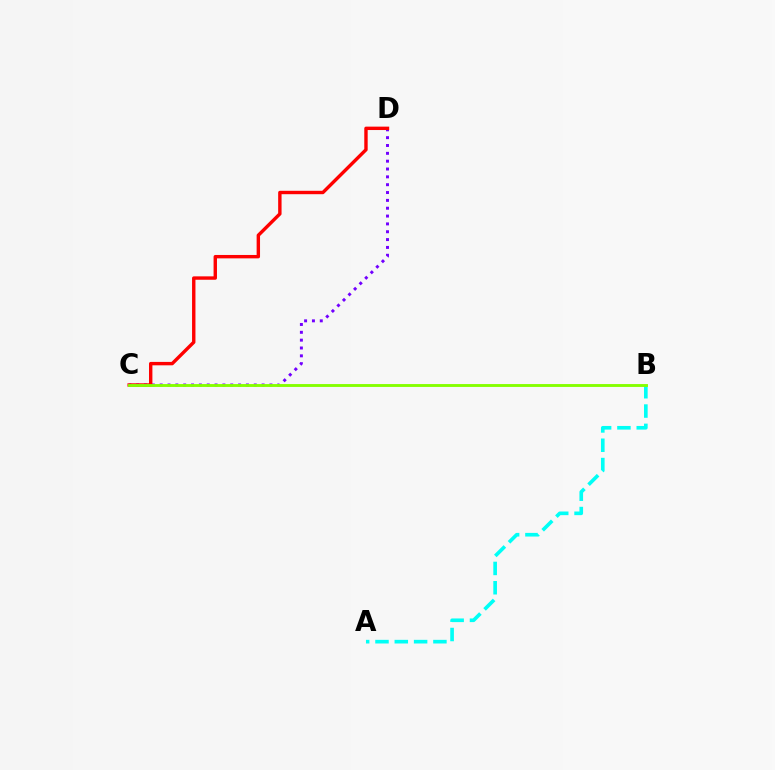{('A', 'B'): [{'color': '#00fff6', 'line_style': 'dashed', 'thickness': 2.62}], ('C', 'D'): [{'color': '#7200ff', 'line_style': 'dotted', 'thickness': 2.13}, {'color': '#ff0000', 'line_style': 'solid', 'thickness': 2.45}], ('B', 'C'): [{'color': '#84ff00', 'line_style': 'solid', 'thickness': 2.07}]}